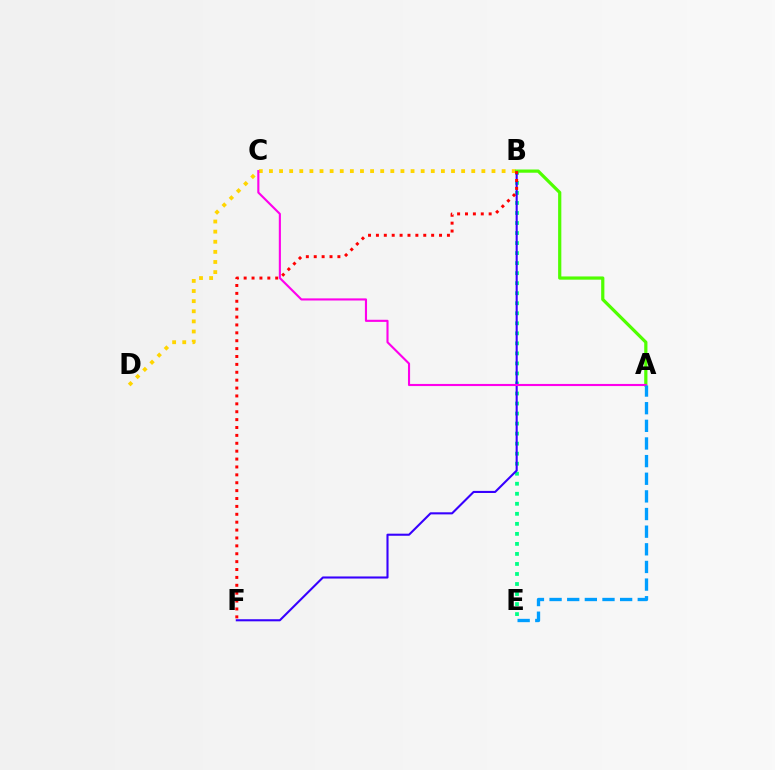{('B', 'E'): [{'color': '#00ff86', 'line_style': 'dotted', 'thickness': 2.72}], ('B', 'D'): [{'color': '#ffd500', 'line_style': 'dotted', 'thickness': 2.75}], ('B', 'F'): [{'color': '#3700ff', 'line_style': 'solid', 'thickness': 1.51}, {'color': '#ff0000', 'line_style': 'dotted', 'thickness': 2.14}], ('A', 'B'): [{'color': '#4fff00', 'line_style': 'solid', 'thickness': 2.31}], ('A', 'C'): [{'color': '#ff00ed', 'line_style': 'solid', 'thickness': 1.53}], ('A', 'E'): [{'color': '#009eff', 'line_style': 'dashed', 'thickness': 2.4}]}